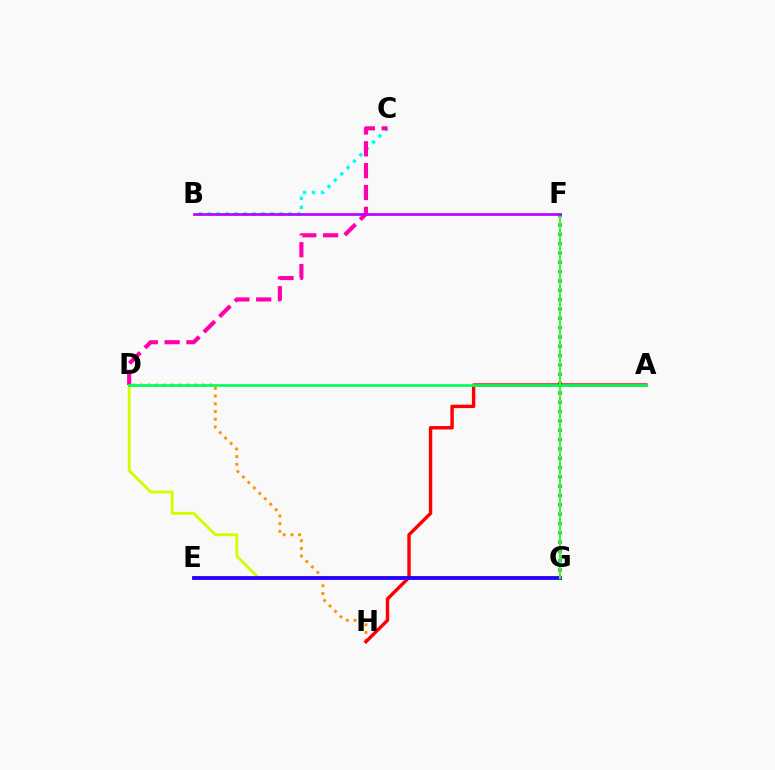{('D', 'H'): [{'color': '#ff9400', 'line_style': 'dotted', 'thickness': 2.1}], ('F', 'G'): [{'color': '#0074ff', 'line_style': 'dotted', 'thickness': 2.53}, {'color': '#3dff00', 'line_style': 'solid', 'thickness': 1.52}], ('B', 'C'): [{'color': '#00fff6', 'line_style': 'dotted', 'thickness': 2.44}], ('D', 'G'): [{'color': '#d1ff00', 'line_style': 'solid', 'thickness': 2.09}], ('A', 'H'): [{'color': '#ff0000', 'line_style': 'solid', 'thickness': 2.45}], ('E', 'G'): [{'color': '#2500ff', 'line_style': 'solid', 'thickness': 2.74}], ('C', 'D'): [{'color': '#ff00ac', 'line_style': 'dashed', 'thickness': 2.97}], ('A', 'D'): [{'color': '#00ff5c', 'line_style': 'solid', 'thickness': 1.95}], ('B', 'F'): [{'color': '#b900ff', 'line_style': 'solid', 'thickness': 1.94}]}